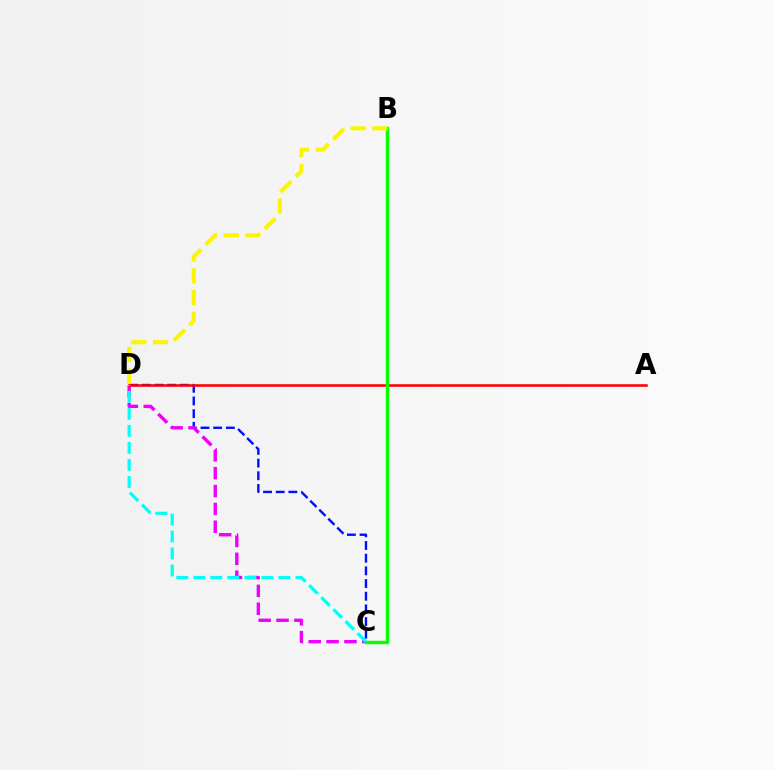{('C', 'D'): [{'color': '#0010ff', 'line_style': 'dashed', 'thickness': 1.72}, {'color': '#ee00ff', 'line_style': 'dashed', 'thickness': 2.43}, {'color': '#00fff6', 'line_style': 'dashed', 'thickness': 2.31}], ('A', 'D'): [{'color': '#ff0000', 'line_style': 'solid', 'thickness': 1.84}], ('B', 'C'): [{'color': '#08ff00', 'line_style': 'solid', 'thickness': 2.46}], ('B', 'D'): [{'color': '#fcf500', 'line_style': 'dashed', 'thickness': 2.96}]}